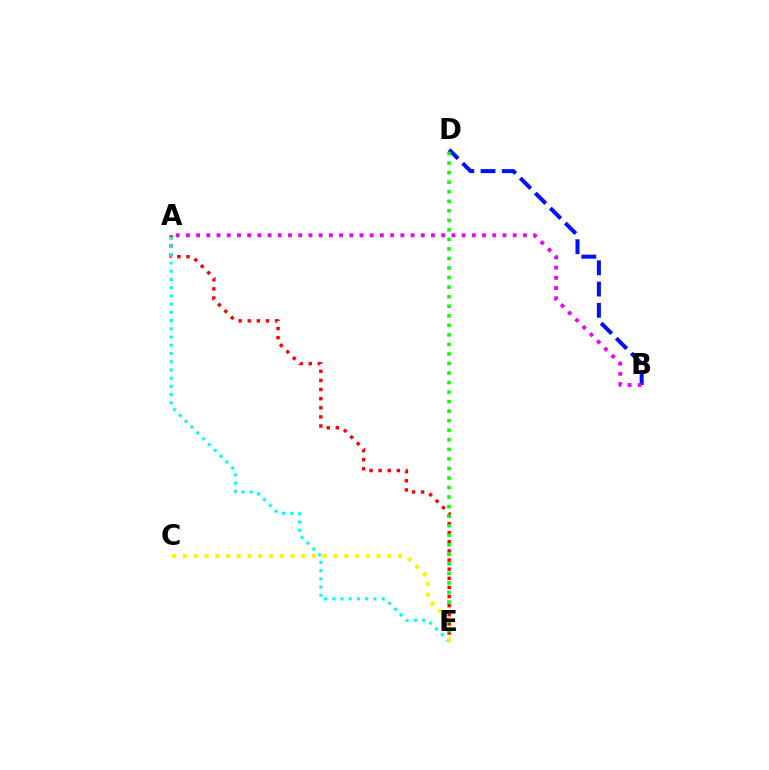{('B', 'D'): [{'color': '#0010ff', 'line_style': 'dashed', 'thickness': 2.89}], ('A', 'B'): [{'color': '#ee00ff', 'line_style': 'dotted', 'thickness': 2.77}], ('A', 'E'): [{'color': '#ff0000', 'line_style': 'dotted', 'thickness': 2.48}, {'color': '#00fff6', 'line_style': 'dotted', 'thickness': 2.23}], ('D', 'E'): [{'color': '#08ff00', 'line_style': 'dotted', 'thickness': 2.59}], ('C', 'E'): [{'color': '#fcf500', 'line_style': 'dotted', 'thickness': 2.92}]}